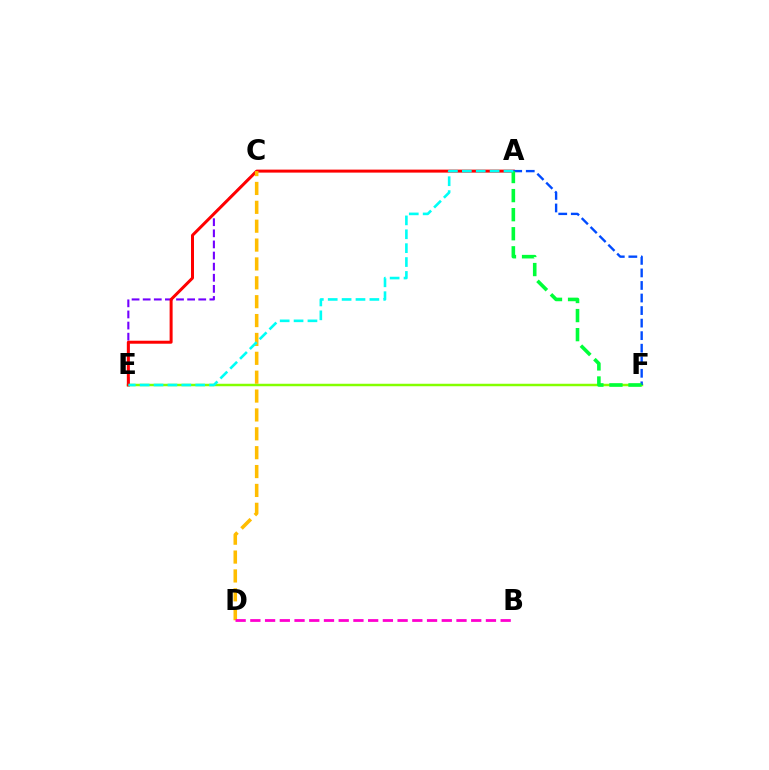{('C', 'E'): [{'color': '#7200ff', 'line_style': 'dashed', 'thickness': 1.51}], ('E', 'F'): [{'color': '#84ff00', 'line_style': 'solid', 'thickness': 1.78}], ('A', 'E'): [{'color': '#ff0000', 'line_style': 'solid', 'thickness': 2.16}, {'color': '#00fff6', 'line_style': 'dashed', 'thickness': 1.89}], ('A', 'F'): [{'color': '#004bff', 'line_style': 'dashed', 'thickness': 1.7}, {'color': '#00ff39', 'line_style': 'dashed', 'thickness': 2.59}], ('C', 'D'): [{'color': '#ffbd00', 'line_style': 'dashed', 'thickness': 2.56}], ('B', 'D'): [{'color': '#ff00cf', 'line_style': 'dashed', 'thickness': 2.0}]}